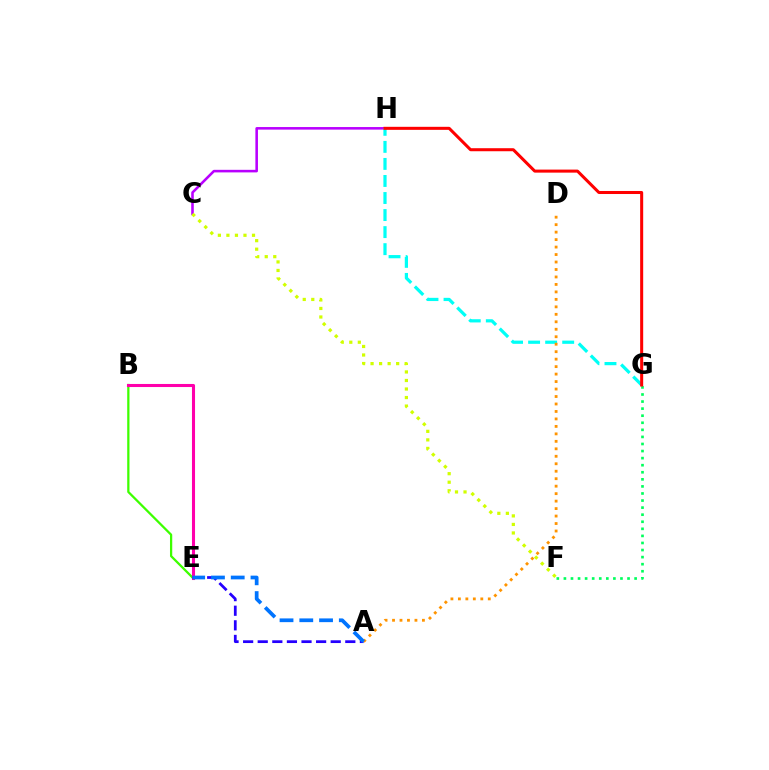{('F', 'G'): [{'color': '#00ff5c', 'line_style': 'dotted', 'thickness': 1.92}], ('B', 'E'): [{'color': '#3dff00', 'line_style': 'solid', 'thickness': 1.62}, {'color': '#ff00ac', 'line_style': 'solid', 'thickness': 2.21}], ('C', 'H'): [{'color': '#b900ff', 'line_style': 'solid', 'thickness': 1.85}], ('C', 'F'): [{'color': '#d1ff00', 'line_style': 'dotted', 'thickness': 2.32}], ('A', 'E'): [{'color': '#2500ff', 'line_style': 'dashed', 'thickness': 1.98}, {'color': '#0074ff', 'line_style': 'dashed', 'thickness': 2.68}], ('G', 'H'): [{'color': '#00fff6', 'line_style': 'dashed', 'thickness': 2.32}, {'color': '#ff0000', 'line_style': 'solid', 'thickness': 2.18}], ('A', 'D'): [{'color': '#ff9400', 'line_style': 'dotted', 'thickness': 2.03}]}